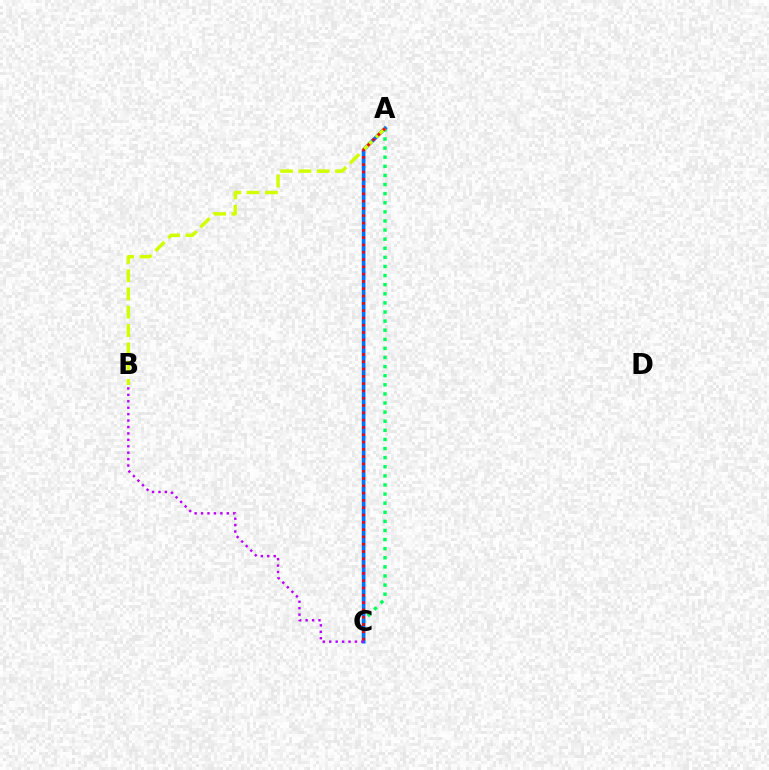{('A', 'C'): [{'color': '#00ff5c', 'line_style': 'dotted', 'thickness': 2.47}, {'color': '#0074ff', 'line_style': 'solid', 'thickness': 2.66}, {'color': '#ff0000', 'line_style': 'dotted', 'thickness': 1.98}], ('B', 'C'): [{'color': '#b900ff', 'line_style': 'dotted', 'thickness': 1.75}], ('A', 'B'): [{'color': '#d1ff00', 'line_style': 'dashed', 'thickness': 2.48}]}